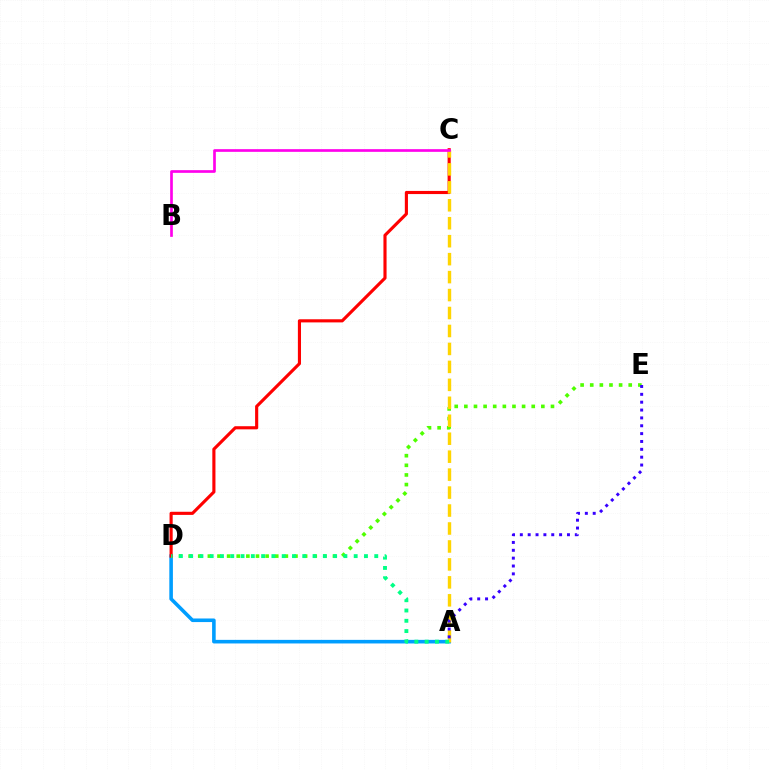{('A', 'D'): [{'color': '#009eff', 'line_style': 'solid', 'thickness': 2.58}, {'color': '#00ff86', 'line_style': 'dotted', 'thickness': 2.79}], ('D', 'E'): [{'color': '#4fff00', 'line_style': 'dotted', 'thickness': 2.61}], ('C', 'D'): [{'color': '#ff0000', 'line_style': 'solid', 'thickness': 2.25}], ('A', 'C'): [{'color': '#ffd500', 'line_style': 'dashed', 'thickness': 2.44}], ('B', 'C'): [{'color': '#ff00ed', 'line_style': 'solid', 'thickness': 1.93}], ('A', 'E'): [{'color': '#3700ff', 'line_style': 'dotted', 'thickness': 2.13}]}